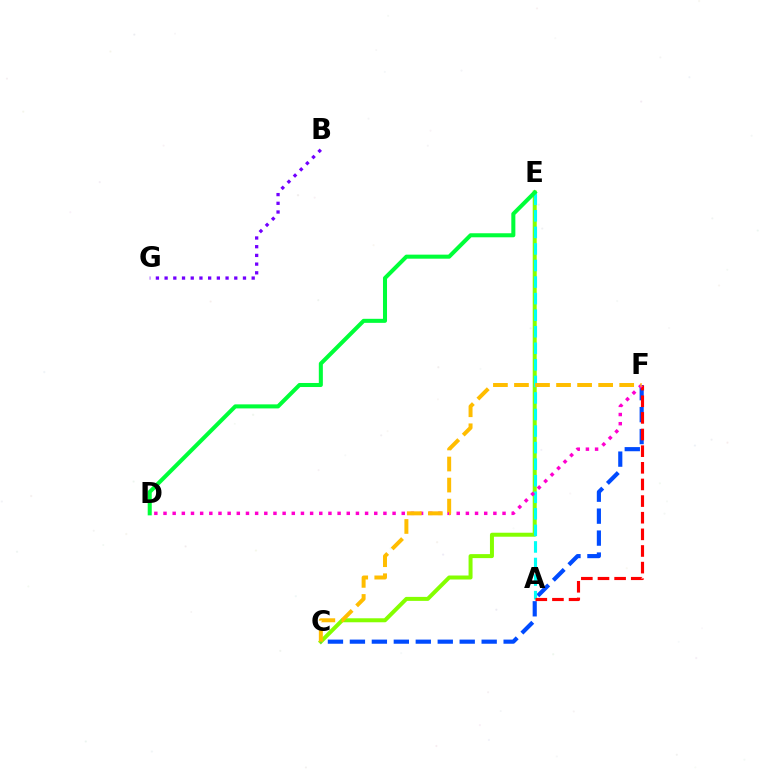{('C', 'E'): [{'color': '#84ff00', 'line_style': 'solid', 'thickness': 2.87}], ('B', 'G'): [{'color': '#7200ff', 'line_style': 'dotted', 'thickness': 2.37}], ('C', 'F'): [{'color': '#004bff', 'line_style': 'dashed', 'thickness': 2.98}, {'color': '#ffbd00', 'line_style': 'dashed', 'thickness': 2.86}], ('A', 'E'): [{'color': '#00fff6', 'line_style': 'dashed', 'thickness': 2.25}], ('D', 'E'): [{'color': '#00ff39', 'line_style': 'solid', 'thickness': 2.91}], ('A', 'F'): [{'color': '#ff0000', 'line_style': 'dashed', 'thickness': 2.26}], ('D', 'F'): [{'color': '#ff00cf', 'line_style': 'dotted', 'thickness': 2.49}]}